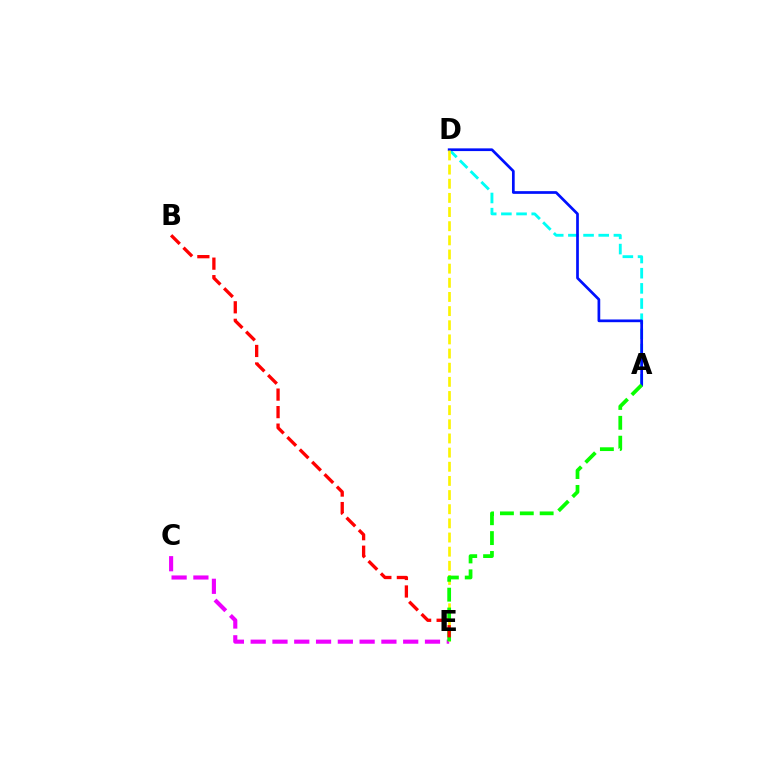{('A', 'D'): [{'color': '#00fff6', 'line_style': 'dashed', 'thickness': 2.06}, {'color': '#0010ff', 'line_style': 'solid', 'thickness': 1.95}], ('C', 'E'): [{'color': '#ee00ff', 'line_style': 'dashed', 'thickness': 2.96}], ('D', 'E'): [{'color': '#fcf500', 'line_style': 'dashed', 'thickness': 1.92}], ('A', 'E'): [{'color': '#08ff00', 'line_style': 'dashed', 'thickness': 2.7}], ('B', 'E'): [{'color': '#ff0000', 'line_style': 'dashed', 'thickness': 2.38}]}